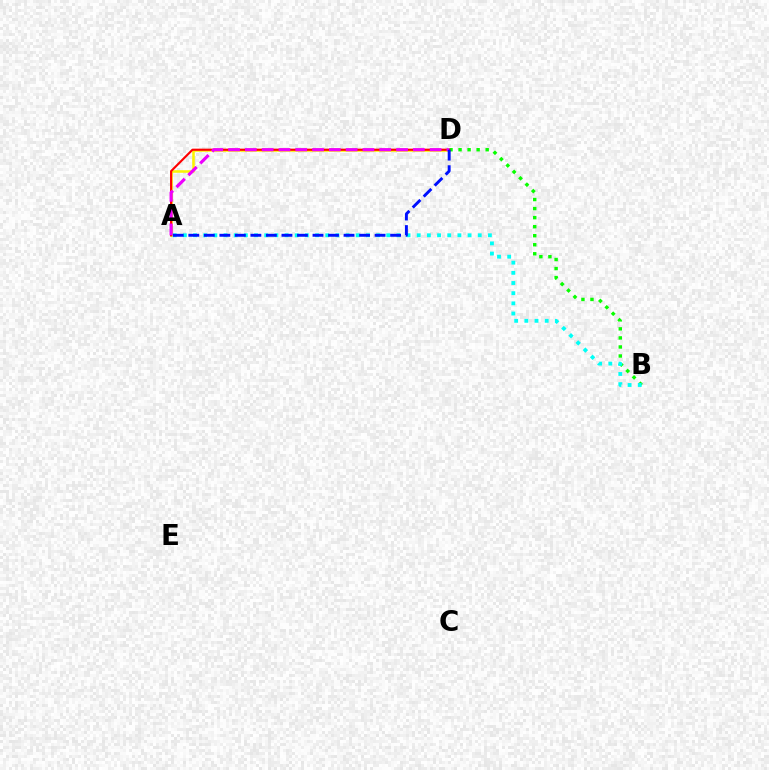{('A', 'D'): [{'color': '#fcf500', 'line_style': 'solid', 'thickness': 1.84}, {'color': '#ff0000', 'line_style': 'solid', 'thickness': 1.54}, {'color': '#ee00ff', 'line_style': 'dashed', 'thickness': 2.28}, {'color': '#0010ff', 'line_style': 'dashed', 'thickness': 2.11}], ('B', 'D'): [{'color': '#08ff00', 'line_style': 'dotted', 'thickness': 2.46}], ('A', 'B'): [{'color': '#00fff6', 'line_style': 'dotted', 'thickness': 2.76}]}